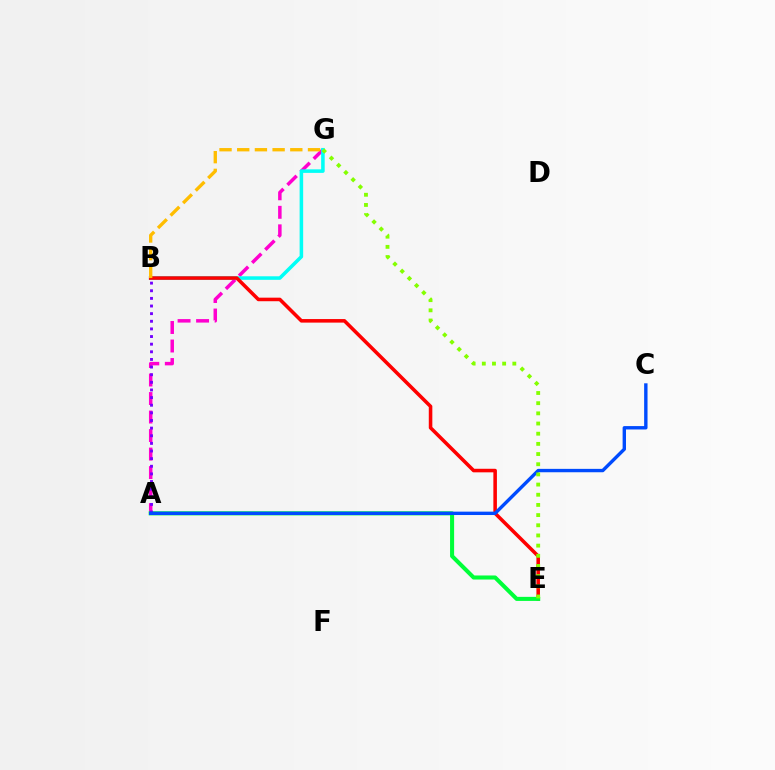{('A', 'G'): [{'color': '#ff00cf', 'line_style': 'dashed', 'thickness': 2.51}], ('B', 'G'): [{'color': '#00fff6', 'line_style': 'solid', 'thickness': 2.55}, {'color': '#ffbd00', 'line_style': 'dashed', 'thickness': 2.4}], ('B', 'E'): [{'color': '#ff0000', 'line_style': 'solid', 'thickness': 2.56}], ('A', 'E'): [{'color': '#00ff39', 'line_style': 'solid', 'thickness': 2.92}], ('A', 'B'): [{'color': '#7200ff', 'line_style': 'dotted', 'thickness': 2.07}], ('A', 'C'): [{'color': '#004bff', 'line_style': 'solid', 'thickness': 2.44}], ('E', 'G'): [{'color': '#84ff00', 'line_style': 'dotted', 'thickness': 2.76}]}